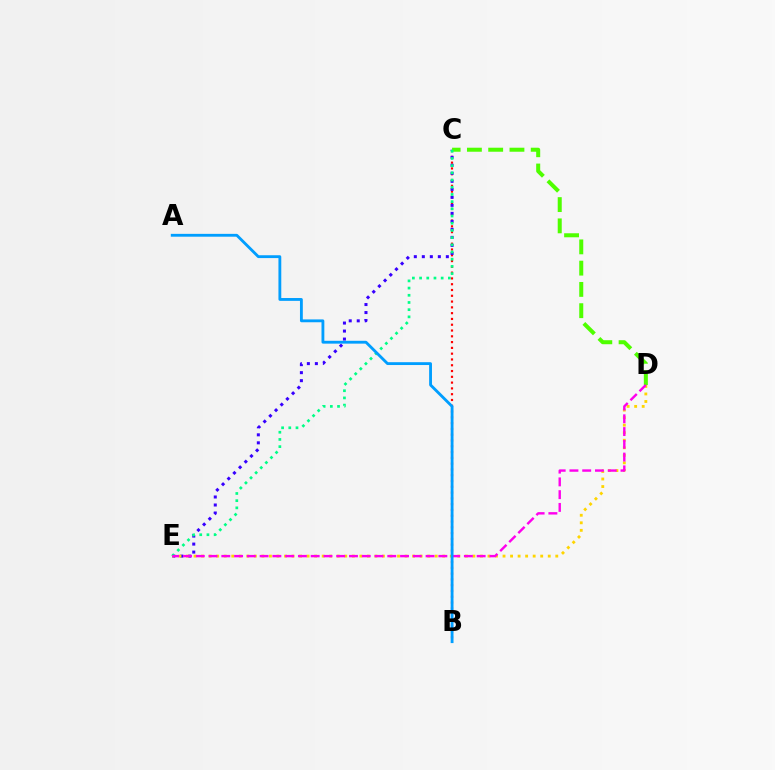{('B', 'C'): [{'color': '#ff0000', 'line_style': 'dotted', 'thickness': 1.57}], ('C', 'E'): [{'color': '#3700ff', 'line_style': 'dotted', 'thickness': 2.18}, {'color': '#00ff86', 'line_style': 'dotted', 'thickness': 1.95}], ('D', 'E'): [{'color': '#ffd500', 'line_style': 'dotted', 'thickness': 2.05}, {'color': '#ff00ed', 'line_style': 'dashed', 'thickness': 1.73}], ('C', 'D'): [{'color': '#4fff00', 'line_style': 'dashed', 'thickness': 2.89}], ('A', 'B'): [{'color': '#009eff', 'line_style': 'solid', 'thickness': 2.04}]}